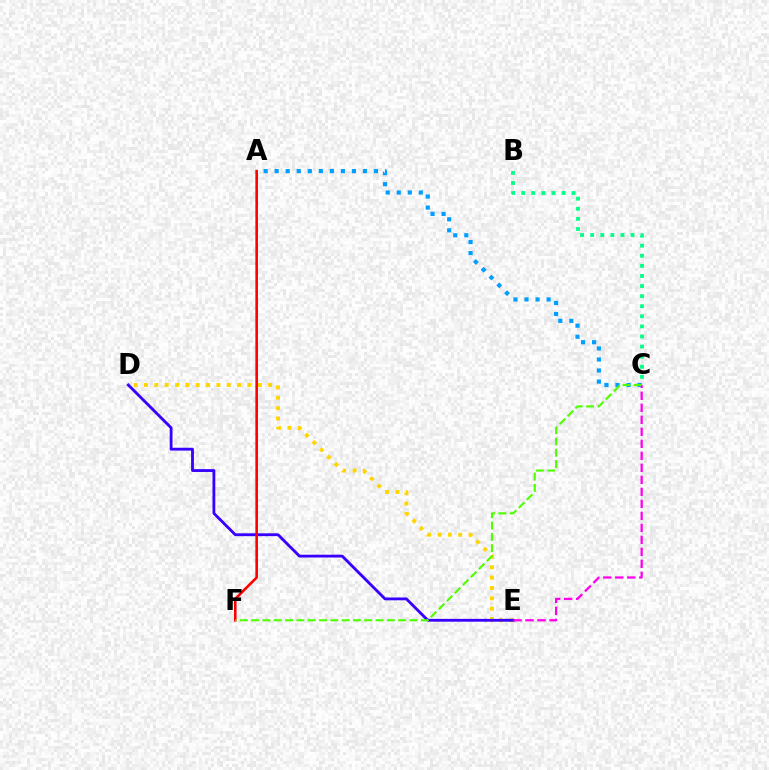{('D', 'E'): [{'color': '#ffd500', 'line_style': 'dotted', 'thickness': 2.81}, {'color': '#3700ff', 'line_style': 'solid', 'thickness': 2.04}], ('A', 'C'): [{'color': '#009eff', 'line_style': 'dotted', 'thickness': 3.0}], ('C', 'E'): [{'color': '#ff00ed', 'line_style': 'dashed', 'thickness': 1.63}], ('B', 'C'): [{'color': '#00ff86', 'line_style': 'dotted', 'thickness': 2.74}], ('A', 'F'): [{'color': '#ff0000', 'line_style': 'solid', 'thickness': 1.88}], ('C', 'F'): [{'color': '#4fff00', 'line_style': 'dashed', 'thickness': 1.54}]}